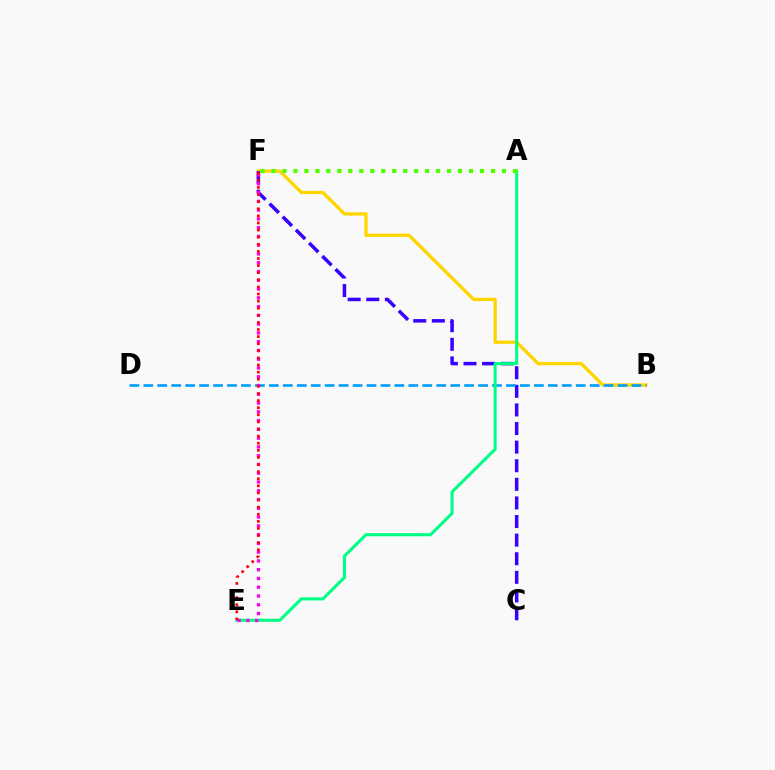{('B', 'F'): [{'color': '#ffd500', 'line_style': 'solid', 'thickness': 2.38}], ('C', 'F'): [{'color': '#3700ff', 'line_style': 'dashed', 'thickness': 2.53}], ('B', 'D'): [{'color': '#009eff', 'line_style': 'dashed', 'thickness': 1.89}], ('A', 'E'): [{'color': '#00ff86', 'line_style': 'solid', 'thickness': 2.22}], ('A', 'F'): [{'color': '#4fff00', 'line_style': 'dotted', 'thickness': 2.98}], ('E', 'F'): [{'color': '#ff00ed', 'line_style': 'dotted', 'thickness': 2.38}, {'color': '#ff0000', 'line_style': 'dotted', 'thickness': 1.93}]}